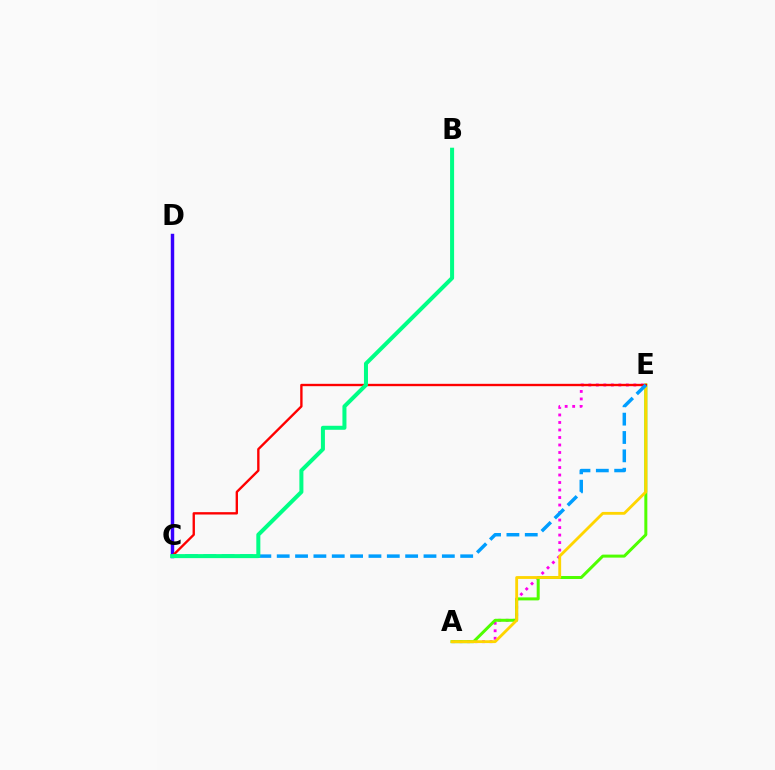{('A', 'E'): [{'color': '#ff00ed', 'line_style': 'dotted', 'thickness': 2.04}, {'color': '#4fff00', 'line_style': 'solid', 'thickness': 2.16}, {'color': '#ffd500', 'line_style': 'solid', 'thickness': 2.04}], ('C', 'D'): [{'color': '#3700ff', 'line_style': 'solid', 'thickness': 2.48}], ('C', 'E'): [{'color': '#ff0000', 'line_style': 'solid', 'thickness': 1.7}, {'color': '#009eff', 'line_style': 'dashed', 'thickness': 2.49}], ('B', 'C'): [{'color': '#00ff86', 'line_style': 'solid', 'thickness': 2.89}]}